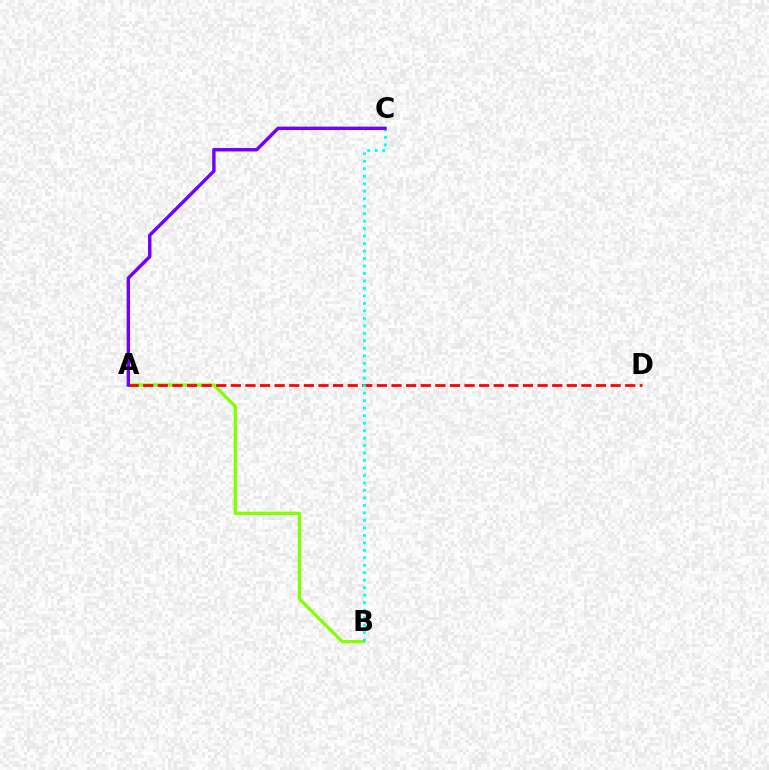{('A', 'B'): [{'color': '#84ff00', 'line_style': 'solid', 'thickness': 2.36}], ('A', 'D'): [{'color': '#ff0000', 'line_style': 'dashed', 'thickness': 1.98}], ('B', 'C'): [{'color': '#00fff6', 'line_style': 'dotted', 'thickness': 2.03}], ('A', 'C'): [{'color': '#7200ff', 'line_style': 'solid', 'thickness': 2.45}]}